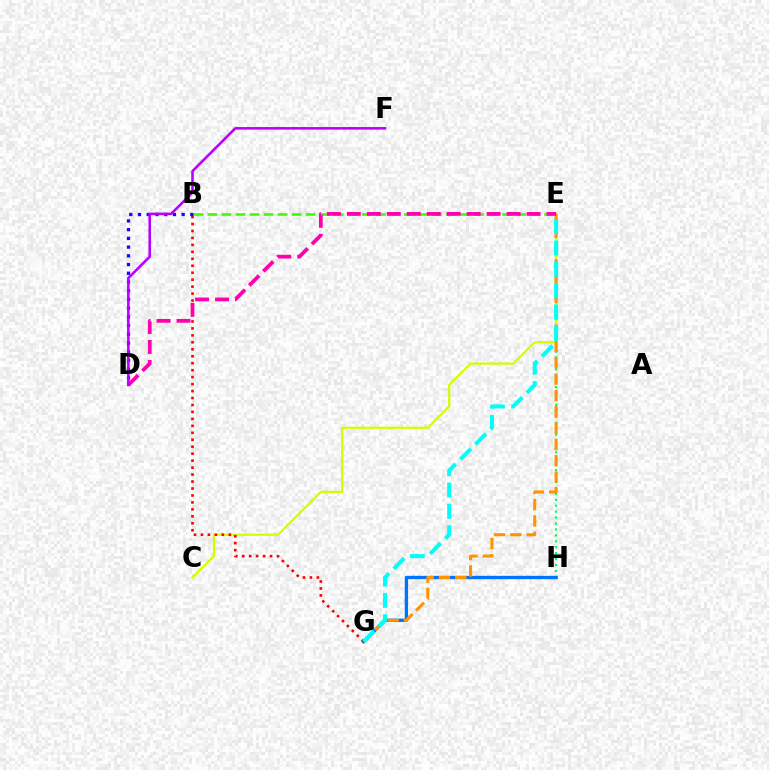{('E', 'H'): [{'color': '#00ff5c', 'line_style': 'dotted', 'thickness': 1.61}], ('G', 'H'): [{'color': '#0074ff', 'line_style': 'solid', 'thickness': 2.4}], ('C', 'E'): [{'color': '#d1ff00', 'line_style': 'solid', 'thickness': 1.62}], ('E', 'G'): [{'color': '#ff9400', 'line_style': 'dashed', 'thickness': 2.22}, {'color': '#00fff6', 'line_style': 'dashed', 'thickness': 2.9}], ('B', 'E'): [{'color': '#3dff00', 'line_style': 'dashed', 'thickness': 1.91}], ('B', 'G'): [{'color': '#ff0000', 'line_style': 'dotted', 'thickness': 1.89}], ('B', 'D'): [{'color': '#2500ff', 'line_style': 'dotted', 'thickness': 2.37}], ('D', 'E'): [{'color': '#ff00ac', 'line_style': 'dashed', 'thickness': 2.71}], ('D', 'F'): [{'color': '#b900ff', 'line_style': 'solid', 'thickness': 1.85}]}